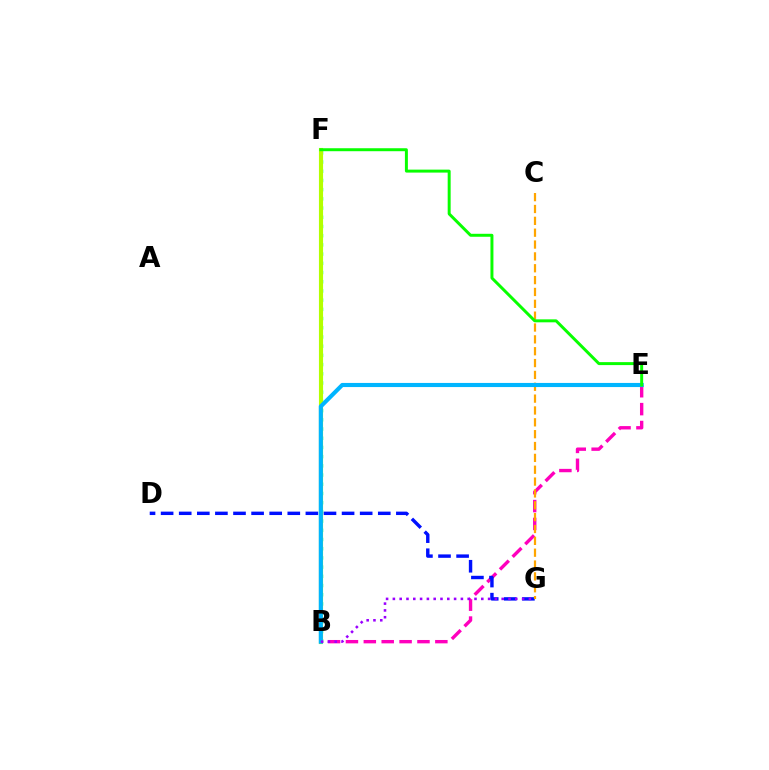{('B', 'F'): [{'color': '#00ff9d', 'line_style': 'dotted', 'thickness': 2.5}, {'color': '#ff0000', 'line_style': 'dotted', 'thickness': 2.07}, {'color': '#b3ff00', 'line_style': 'solid', 'thickness': 2.97}], ('B', 'E'): [{'color': '#ff00bd', 'line_style': 'dashed', 'thickness': 2.43}, {'color': '#00b5ff', 'line_style': 'solid', 'thickness': 2.97}], ('D', 'G'): [{'color': '#0010ff', 'line_style': 'dashed', 'thickness': 2.46}], ('C', 'G'): [{'color': '#ffa500', 'line_style': 'dashed', 'thickness': 1.61}], ('E', 'F'): [{'color': '#08ff00', 'line_style': 'solid', 'thickness': 2.14}], ('B', 'G'): [{'color': '#9b00ff', 'line_style': 'dotted', 'thickness': 1.85}]}